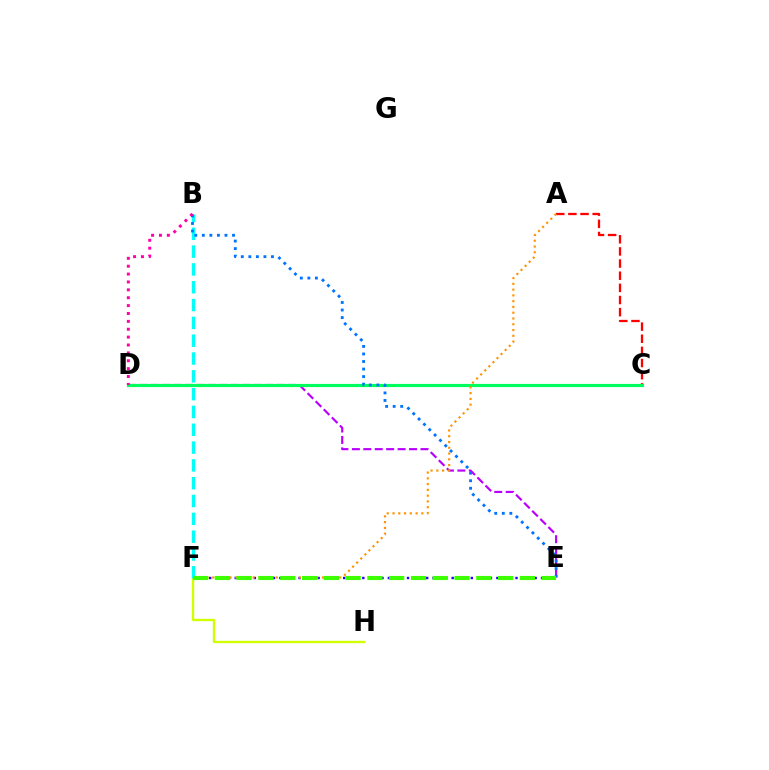{('A', 'C'): [{'color': '#ff0000', 'line_style': 'dashed', 'thickness': 1.65}], ('F', 'H'): [{'color': '#d1ff00', 'line_style': 'solid', 'thickness': 1.69}], ('D', 'E'): [{'color': '#b900ff', 'line_style': 'dashed', 'thickness': 1.55}], ('C', 'D'): [{'color': '#00ff5c', 'line_style': 'solid', 'thickness': 2.28}], ('E', 'F'): [{'color': '#2500ff', 'line_style': 'dotted', 'thickness': 1.73}, {'color': '#3dff00', 'line_style': 'dashed', 'thickness': 2.96}], ('B', 'F'): [{'color': '#00fff6', 'line_style': 'dashed', 'thickness': 2.42}], ('B', 'E'): [{'color': '#0074ff', 'line_style': 'dotted', 'thickness': 2.05}], ('A', 'F'): [{'color': '#ff9400', 'line_style': 'dotted', 'thickness': 1.57}], ('B', 'D'): [{'color': '#ff00ac', 'line_style': 'dotted', 'thickness': 2.14}]}